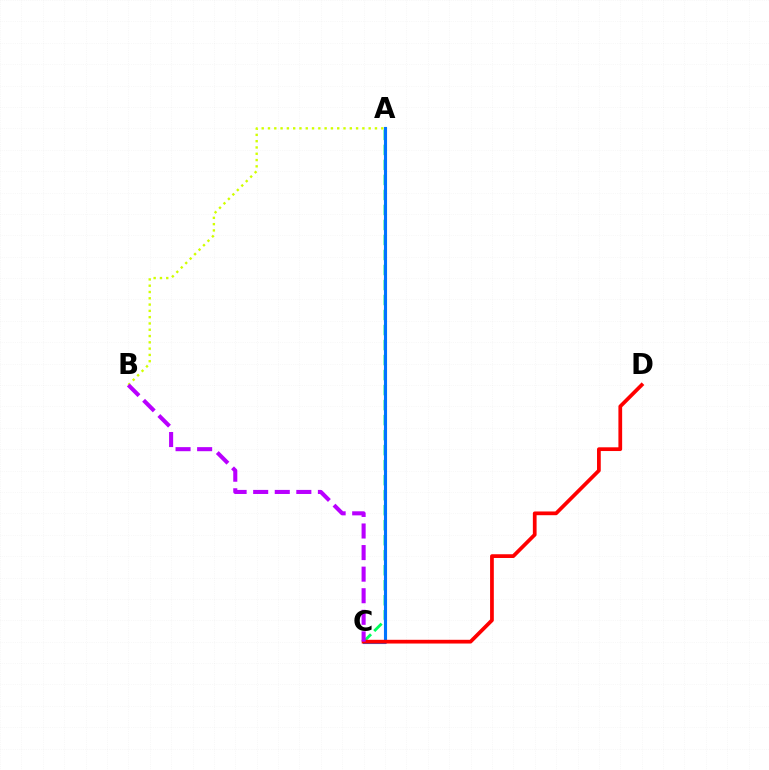{('A', 'C'): [{'color': '#00ff5c', 'line_style': 'dashed', 'thickness': 2.04}, {'color': '#0074ff', 'line_style': 'solid', 'thickness': 2.24}], ('C', 'D'): [{'color': '#ff0000', 'line_style': 'solid', 'thickness': 2.69}], ('A', 'B'): [{'color': '#d1ff00', 'line_style': 'dotted', 'thickness': 1.71}], ('B', 'C'): [{'color': '#b900ff', 'line_style': 'dashed', 'thickness': 2.93}]}